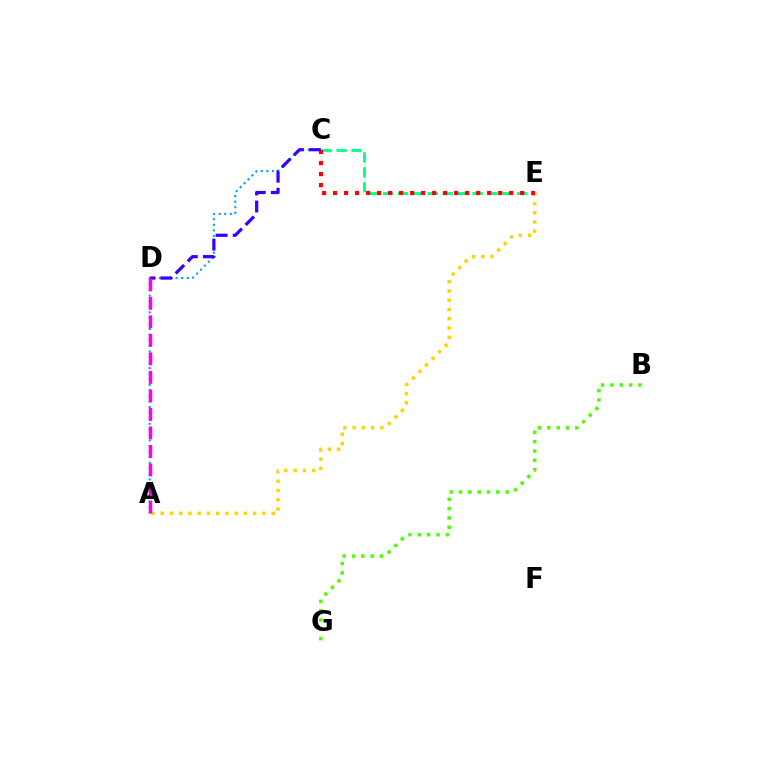{('C', 'E'): [{'color': '#00ff86', 'line_style': 'dashed', 'thickness': 2.03}, {'color': '#ff0000', 'line_style': 'dotted', 'thickness': 2.99}], ('B', 'G'): [{'color': '#4fff00', 'line_style': 'dotted', 'thickness': 2.54}], ('A', 'C'): [{'color': '#009eff', 'line_style': 'dotted', 'thickness': 1.51}], ('A', 'E'): [{'color': '#ffd500', 'line_style': 'dotted', 'thickness': 2.51}], ('C', 'D'): [{'color': '#3700ff', 'line_style': 'dashed', 'thickness': 2.32}], ('A', 'D'): [{'color': '#ff00ed', 'line_style': 'dashed', 'thickness': 2.52}]}